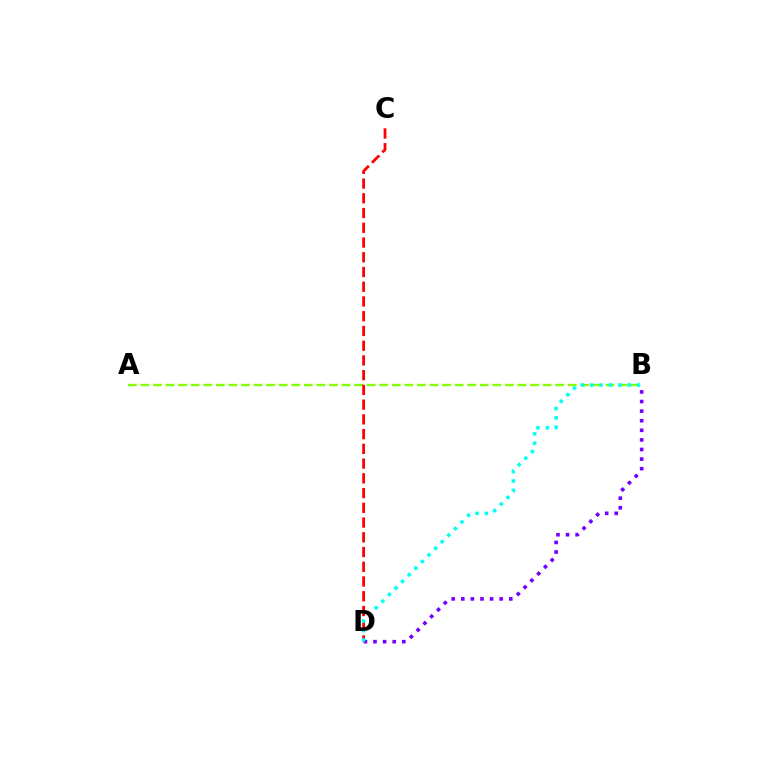{('A', 'B'): [{'color': '#84ff00', 'line_style': 'dashed', 'thickness': 1.71}], ('C', 'D'): [{'color': '#ff0000', 'line_style': 'dashed', 'thickness': 2.0}], ('B', 'D'): [{'color': '#7200ff', 'line_style': 'dotted', 'thickness': 2.61}, {'color': '#00fff6', 'line_style': 'dotted', 'thickness': 2.54}]}